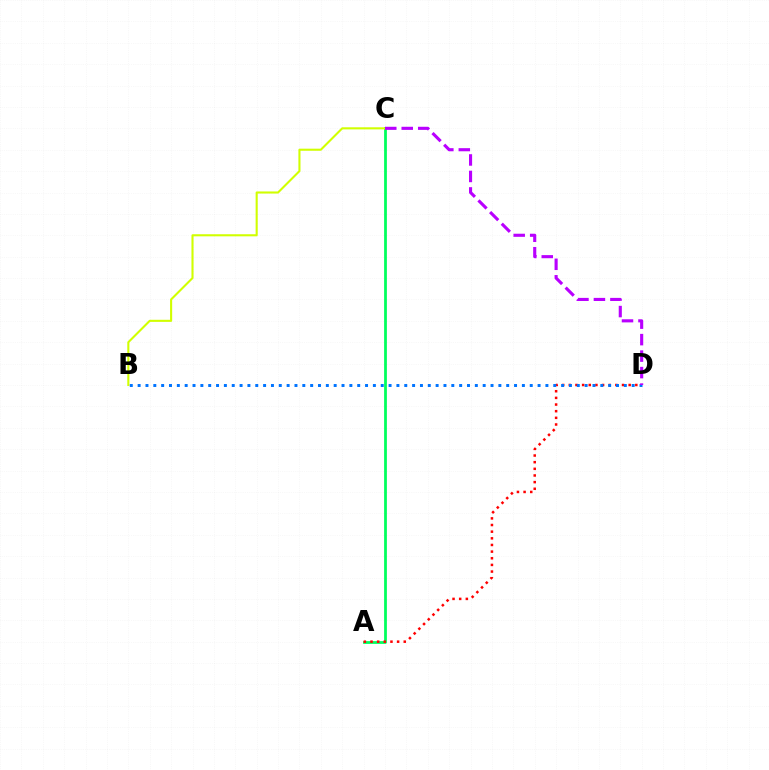{('A', 'C'): [{'color': '#00ff5c', 'line_style': 'solid', 'thickness': 2.0}], ('A', 'D'): [{'color': '#ff0000', 'line_style': 'dotted', 'thickness': 1.81}], ('B', 'C'): [{'color': '#d1ff00', 'line_style': 'solid', 'thickness': 1.51}], ('B', 'D'): [{'color': '#0074ff', 'line_style': 'dotted', 'thickness': 2.13}], ('C', 'D'): [{'color': '#b900ff', 'line_style': 'dashed', 'thickness': 2.24}]}